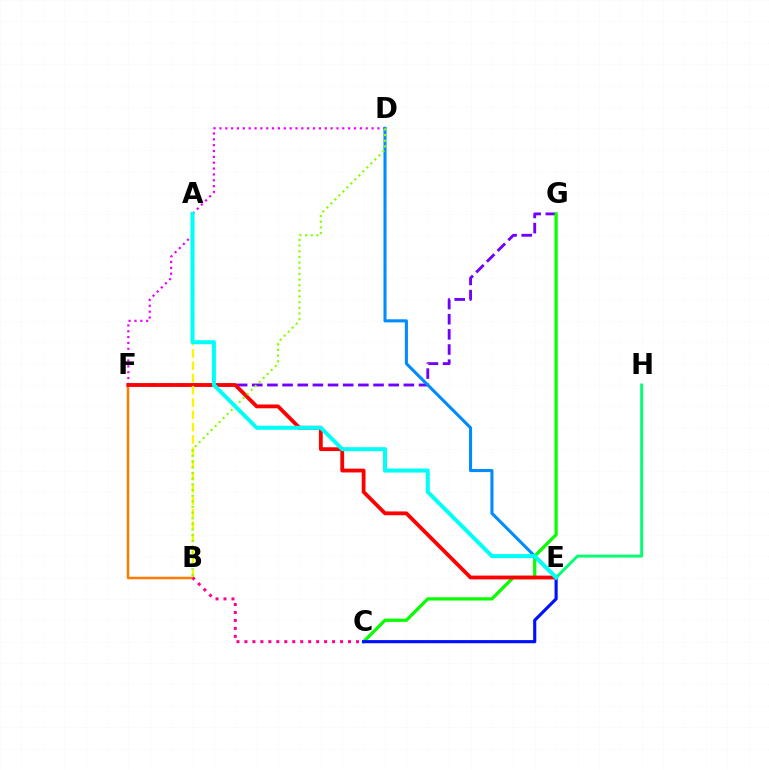{('D', 'F'): [{'color': '#ee00ff', 'line_style': 'dotted', 'thickness': 1.59}], ('F', 'G'): [{'color': '#7200ff', 'line_style': 'dashed', 'thickness': 2.06}], ('D', 'E'): [{'color': '#008cff', 'line_style': 'solid', 'thickness': 2.21}], ('C', 'G'): [{'color': '#08ff00', 'line_style': 'solid', 'thickness': 2.34}], ('B', 'F'): [{'color': '#ff7c00', 'line_style': 'solid', 'thickness': 1.8}], ('E', 'F'): [{'color': '#ff0000', 'line_style': 'solid', 'thickness': 2.74}], ('A', 'B'): [{'color': '#fcf500', 'line_style': 'dashed', 'thickness': 1.67}], ('C', 'E'): [{'color': '#0010ff', 'line_style': 'solid', 'thickness': 2.26}], ('E', 'H'): [{'color': '#00ff74', 'line_style': 'solid', 'thickness': 2.11}], ('B', 'D'): [{'color': '#84ff00', 'line_style': 'dotted', 'thickness': 1.54}], ('B', 'C'): [{'color': '#ff0094', 'line_style': 'dotted', 'thickness': 2.16}], ('A', 'E'): [{'color': '#00fff6', 'line_style': 'solid', 'thickness': 2.9}]}